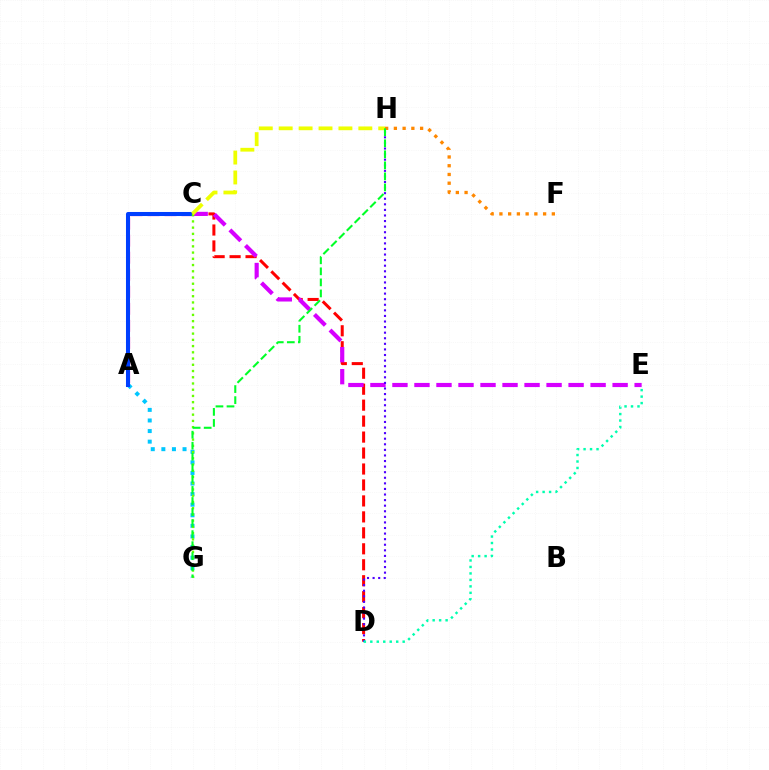{('A', 'G'): [{'color': '#00c7ff', 'line_style': 'dotted', 'thickness': 2.88}], ('A', 'C'): [{'color': '#ff00a0', 'line_style': 'dashed', 'thickness': 2.31}, {'color': '#003fff', 'line_style': 'solid', 'thickness': 2.91}], ('C', 'D'): [{'color': '#ff0000', 'line_style': 'dashed', 'thickness': 2.17}], ('C', 'E'): [{'color': '#d600ff', 'line_style': 'dashed', 'thickness': 2.99}], ('C', 'G'): [{'color': '#66ff00', 'line_style': 'dotted', 'thickness': 1.69}], ('F', 'H'): [{'color': '#ff8800', 'line_style': 'dotted', 'thickness': 2.37}], ('D', 'H'): [{'color': '#4f00ff', 'line_style': 'dotted', 'thickness': 1.52}], ('C', 'H'): [{'color': '#eeff00', 'line_style': 'dashed', 'thickness': 2.7}], ('D', 'E'): [{'color': '#00ffaf', 'line_style': 'dotted', 'thickness': 1.76}], ('G', 'H'): [{'color': '#00ff27', 'line_style': 'dashed', 'thickness': 1.5}]}